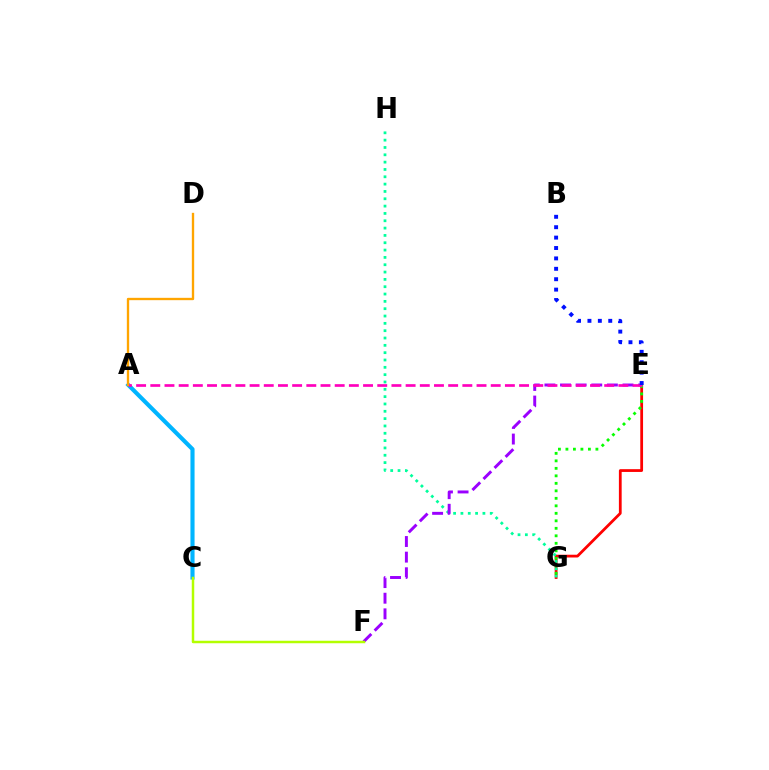{('E', 'G'): [{'color': '#ff0000', 'line_style': 'solid', 'thickness': 2.0}, {'color': '#08ff00', 'line_style': 'dotted', 'thickness': 2.04}], ('G', 'H'): [{'color': '#00ff9d', 'line_style': 'dotted', 'thickness': 1.99}], ('A', 'C'): [{'color': '#00b5ff', 'line_style': 'solid', 'thickness': 2.97}], ('E', 'F'): [{'color': '#9b00ff', 'line_style': 'dashed', 'thickness': 2.12}], ('A', 'E'): [{'color': '#ff00bd', 'line_style': 'dashed', 'thickness': 1.93}], ('C', 'F'): [{'color': '#b3ff00', 'line_style': 'solid', 'thickness': 1.79}], ('B', 'E'): [{'color': '#0010ff', 'line_style': 'dotted', 'thickness': 2.83}], ('A', 'D'): [{'color': '#ffa500', 'line_style': 'solid', 'thickness': 1.69}]}